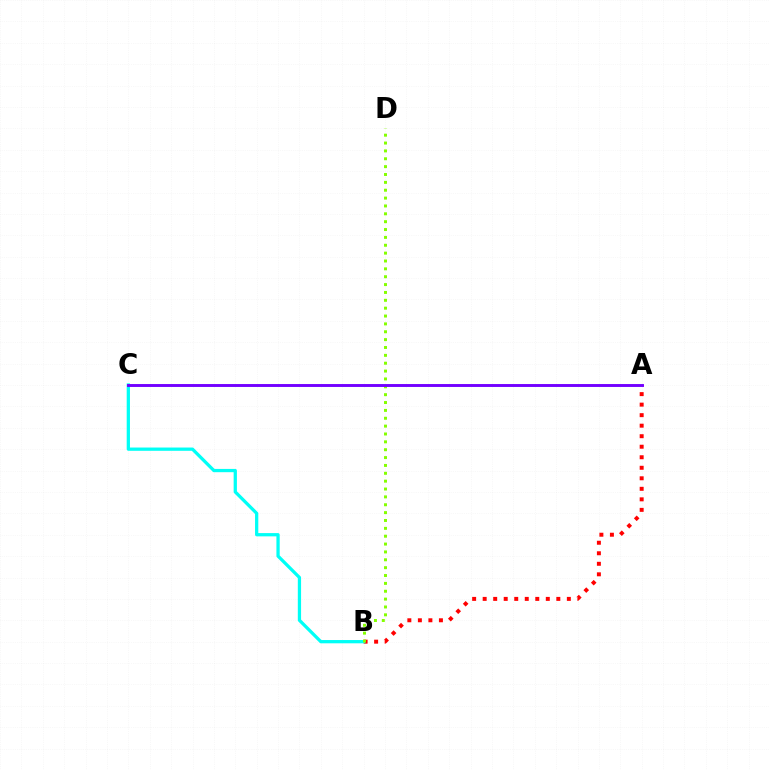{('A', 'B'): [{'color': '#ff0000', 'line_style': 'dotted', 'thickness': 2.86}], ('B', 'C'): [{'color': '#00fff6', 'line_style': 'solid', 'thickness': 2.35}], ('B', 'D'): [{'color': '#84ff00', 'line_style': 'dotted', 'thickness': 2.14}], ('A', 'C'): [{'color': '#7200ff', 'line_style': 'solid', 'thickness': 2.1}]}